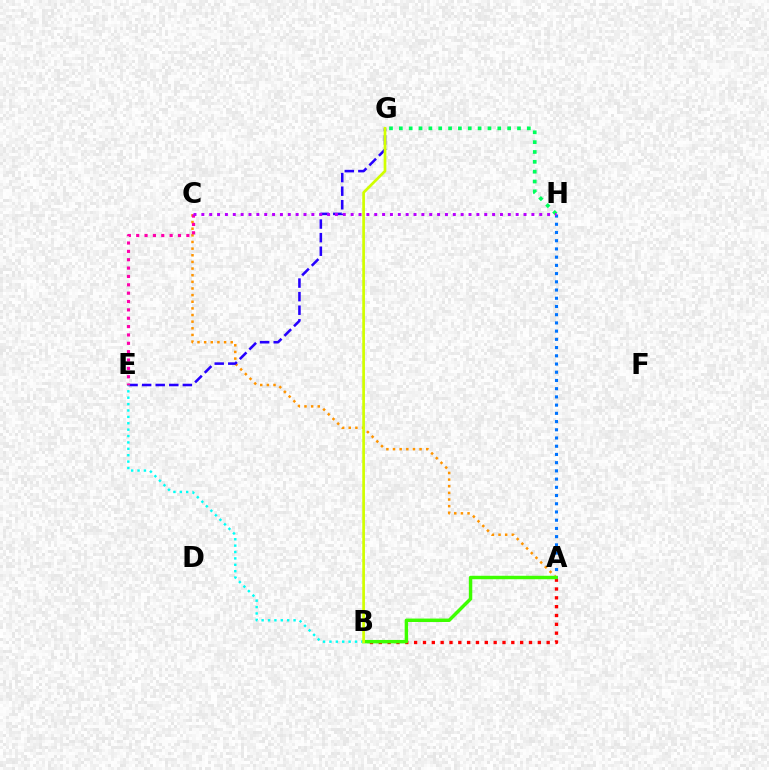{('A', 'H'): [{'color': '#0074ff', 'line_style': 'dotted', 'thickness': 2.23}], ('A', 'B'): [{'color': '#ff0000', 'line_style': 'dotted', 'thickness': 2.4}, {'color': '#3dff00', 'line_style': 'solid', 'thickness': 2.48}], ('A', 'C'): [{'color': '#ff9400', 'line_style': 'dotted', 'thickness': 1.8}], ('E', 'G'): [{'color': '#2500ff', 'line_style': 'dashed', 'thickness': 1.84}], ('B', 'E'): [{'color': '#00fff6', 'line_style': 'dotted', 'thickness': 1.74}], ('G', 'H'): [{'color': '#00ff5c', 'line_style': 'dotted', 'thickness': 2.68}], ('C', 'E'): [{'color': '#ff00ac', 'line_style': 'dotted', 'thickness': 2.27}], ('B', 'G'): [{'color': '#d1ff00', 'line_style': 'solid', 'thickness': 1.94}], ('C', 'H'): [{'color': '#b900ff', 'line_style': 'dotted', 'thickness': 2.14}]}